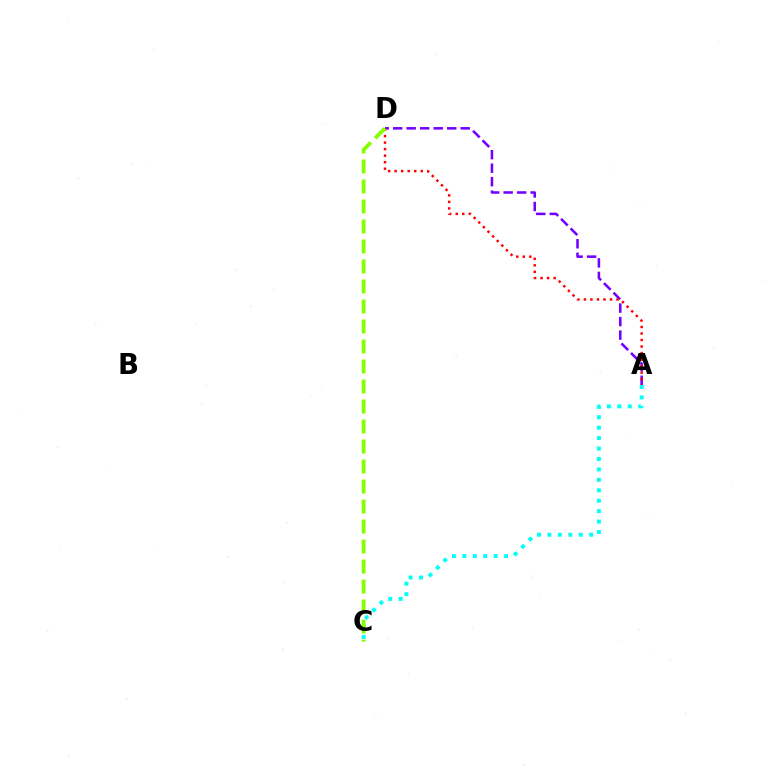{('A', 'D'): [{'color': '#7200ff', 'line_style': 'dashed', 'thickness': 1.84}, {'color': '#ff0000', 'line_style': 'dotted', 'thickness': 1.77}], ('A', 'C'): [{'color': '#00fff6', 'line_style': 'dotted', 'thickness': 2.84}], ('C', 'D'): [{'color': '#84ff00', 'line_style': 'dashed', 'thickness': 2.72}]}